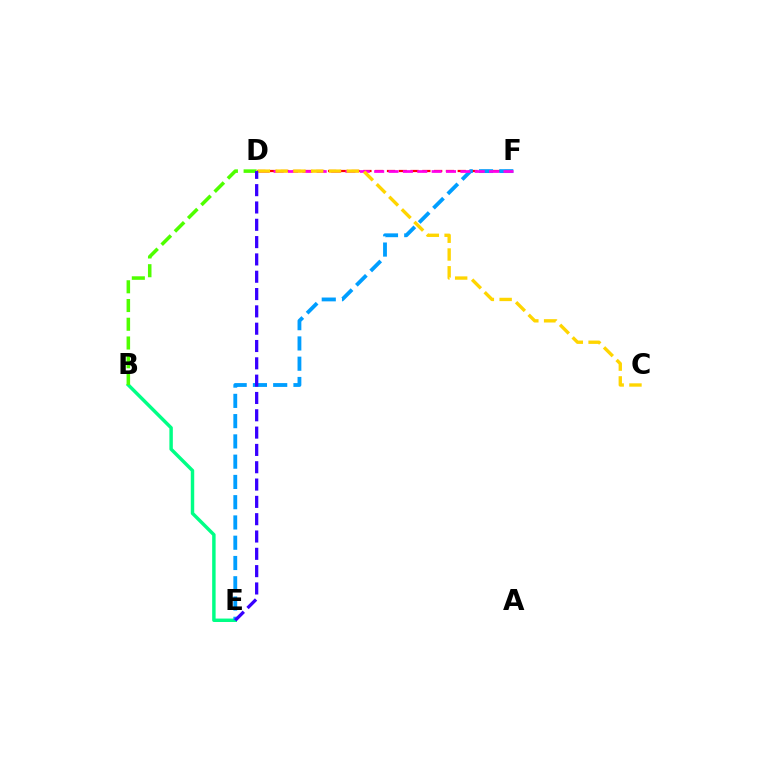{('B', 'E'): [{'color': '#00ff86', 'line_style': 'solid', 'thickness': 2.48}], ('B', 'D'): [{'color': '#4fff00', 'line_style': 'dashed', 'thickness': 2.55}], ('D', 'F'): [{'color': '#ff0000', 'line_style': 'dashed', 'thickness': 1.6}, {'color': '#ff00ed', 'line_style': 'dashed', 'thickness': 1.95}], ('E', 'F'): [{'color': '#009eff', 'line_style': 'dashed', 'thickness': 2.75}], ('C', 'D'): [{'color': '#ffd500', 'line_style': 'dashed', 'thickness': 2.42}], ('D', 'E'): [{'color': '#3700ff', 'line_style': 'dashed', 'thickness': 2.35}]}